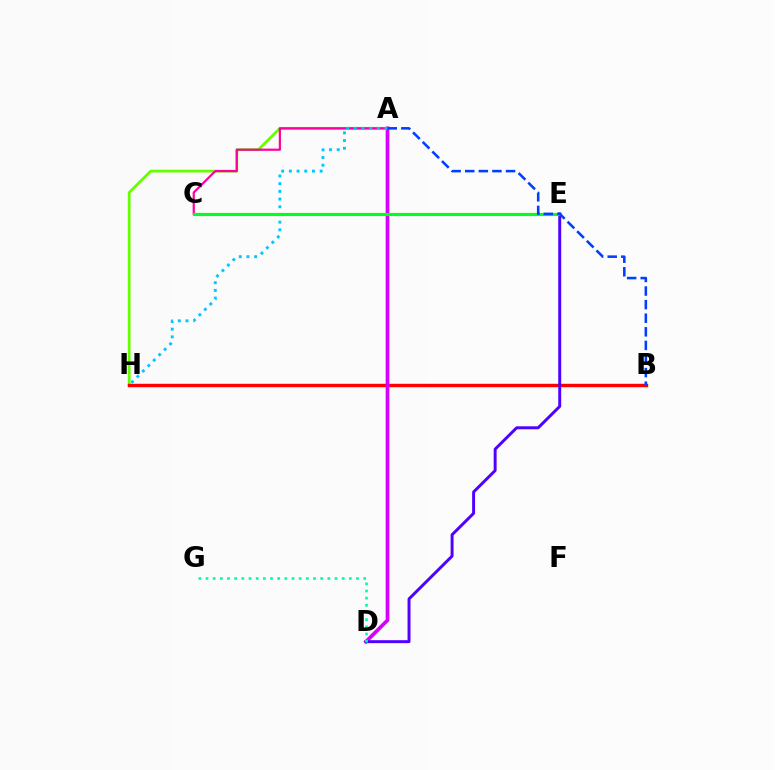{('B', 'H'): [{'color': '#ff8800', 'line_style': 'dashed', 'thickness': 2.16}, {'color': '#ff0000', 'line_style': 'solid', 'thickness': 2.46}], ('A', 'H'): [{'color': '#66ff00', 'line_style': 'solid', 'thickness': 1.99}, {'color': '#00c7ff', 'line_style': 'dotted', 'thickness': 2.09}], ('C', 'E'): [{'color': '#eeff00', 'line_style': 'dashed', 'thickness': 1.57}, {'color': '#00ff27', 'line_style': 'solid', 'thickness': 2.26}], ('A', 'C'): [{'color': '#ff00a0', 'line_style': 'solid', 'thickness': 1.59}], ('A', 'D'): [{'color': '#d600ff', 'line_style': 'solid', 'thickness': 2.66}], ('D', 'E'): [{'color': '#4f00ff', 'line_style': 'solid', 'thickness': 2.13}], ('D', 'G'): [{'color': '#00ffaf', 'line_style': 'dotted', 'thickness': 1.95}], ('A', 'B'): [{'color': '#003fff', 'line_style': 'dashed', 'thickness': 1.85}]}